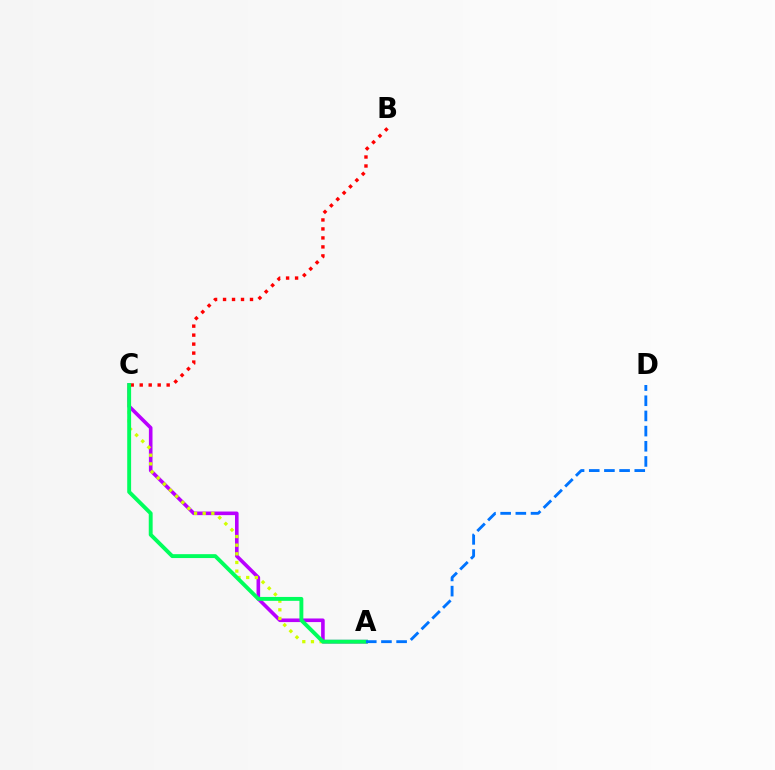{('A', 'C'): [{'color': '#b900ff', 'line_style': 'solid', 'thickness': 2.59}, {'color': '#d1ff00', 'line_style': 'dotted', 'thickness': 2.35}, {'color': '#00ff5c', 'line_style': 'solid', 'thickness': 2.8}], ('B', 'C'): [{'color': '#ff0000', 'line_style': 'dotted', 'thickness': 2.44}], ('A', 'D'): [{'color': '#0074ff', 'line_style': 'dashed', 'thickness': 2.06}]}